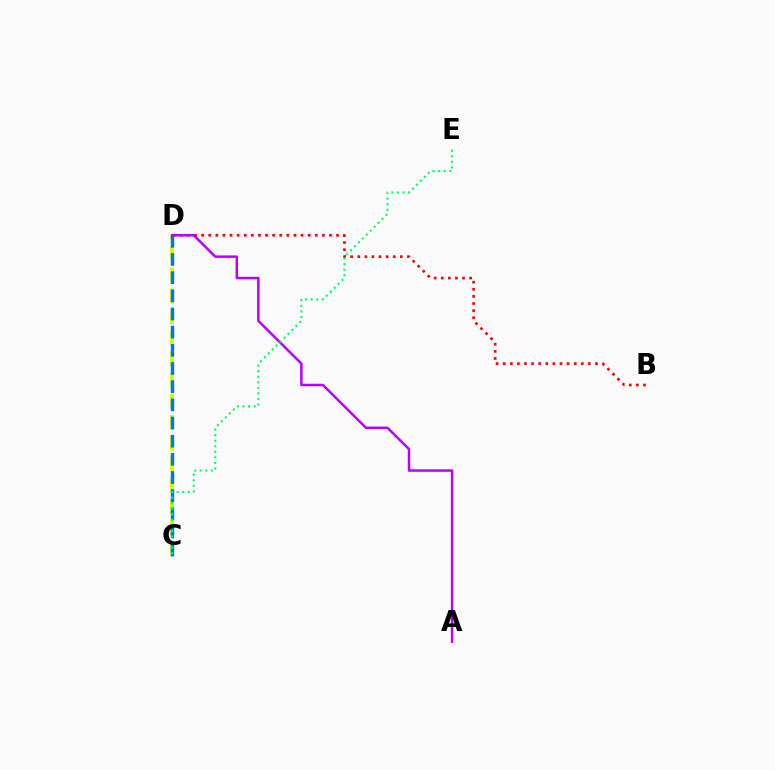{('B', 'D'): [{'color': '#ff0000', 'line_style': 'dotted', 'thickness': 1.93}], ('C', 'D'): [{'color': '#d1ff00', 'line_style': 'dashed', 'thickness': 2.86}, {'color': '#0074ff', 'line_style': 'dashed', 'thickness': 2.47}], ('A', 'D'): [{'color': '#b900ff', 'line_style': 'solid', 'thickness': 1.79}], ('C', 'E'): [{'color': '#00ff5c', 'line_style': 'dotted', 'thickness': 1.51}]}